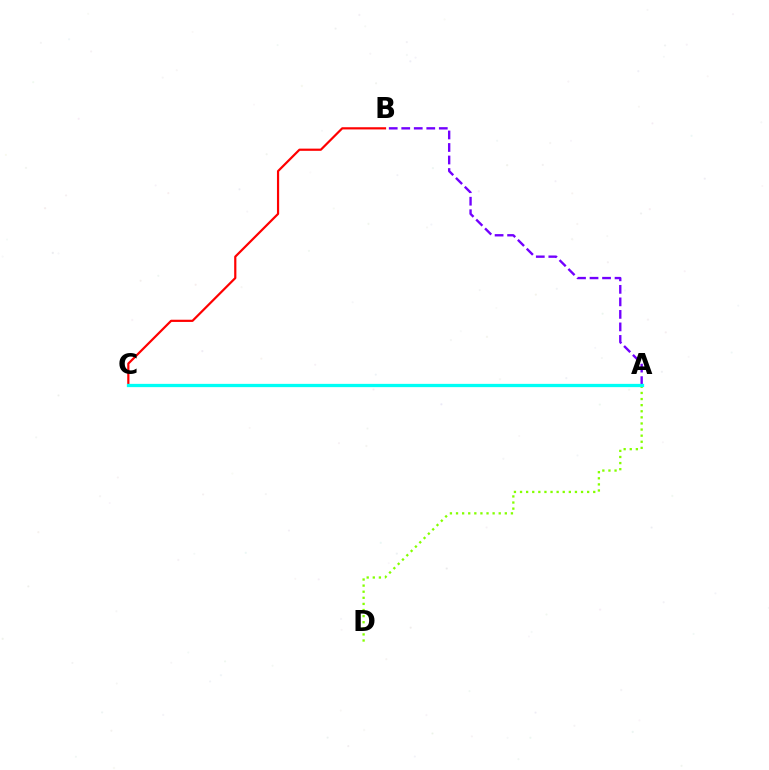{('A', 'B'): [{'color': '#7200ff', 'line_style': 'dashed', 'thickness': 1.7}], ('B', 'C'): [{'color': '#ff0000', 'line_style': 'solid', 'thickness': 1.59}], ('A', 'D'): [{'color': '#84ff00', 'line_style': 'dotted', 'thickness': 1.66}], ('A', 'C'): [{'color': '#00fff6', 'line_style': 'solid', 'thickness': 2.36}]}